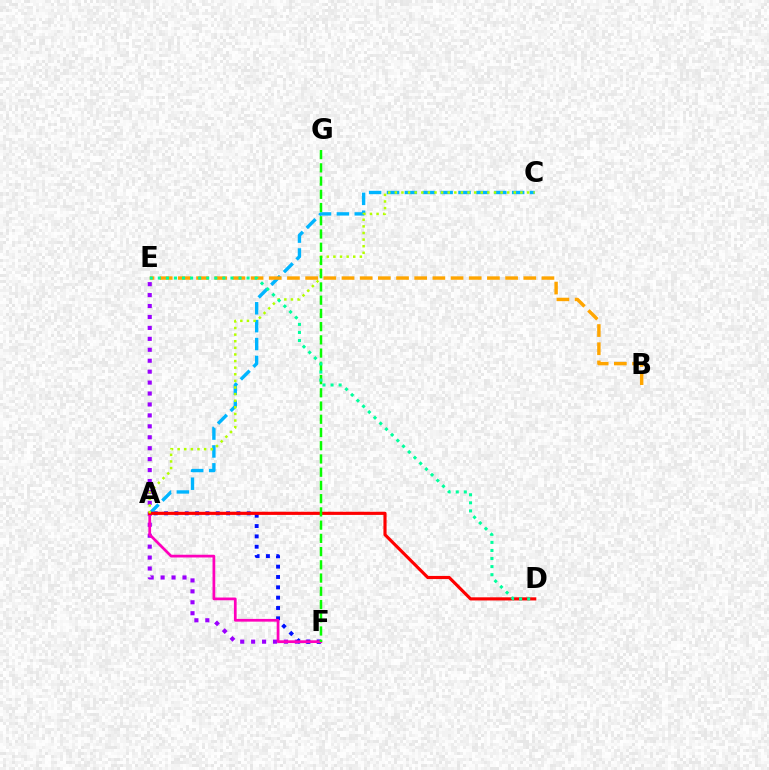{('A', 'C'): [{'color': '#00b5ff', 'line_style': 'dashed', 'thickness': 2.43}, {'color': '#b3ff00', 'line_style': 'dotted', 'thickness': 1.8}], ('B', 'E'): [{'color': '#ffa500', 'line_style': 'dashed', 'thickness': 2.47}], ('E', 'F'): [{'color': '#9b00ff', 'line_style': 'dotted', 'thickness': 2.97}], ('A', 'F'): [{'color': '#0010ff', 'line_style': 'dotted', 'thickness': 2.81}, {'color': '#ff00bd', 'line_style': 'solid', 'thickness': 1.96}], ('A', 'D'): [{'color': '#ff0000', 'line_style': 'solid', 'thickness': 2.26}], ('F', 'G'): [{'color': '#08ff00', 'line_style': 'dashed', 'thickness': 1.8}], ('D', 'E'): [{'color': '#00ff9d', 'line_style': 'dotted', 'thickness': 2.19}]}